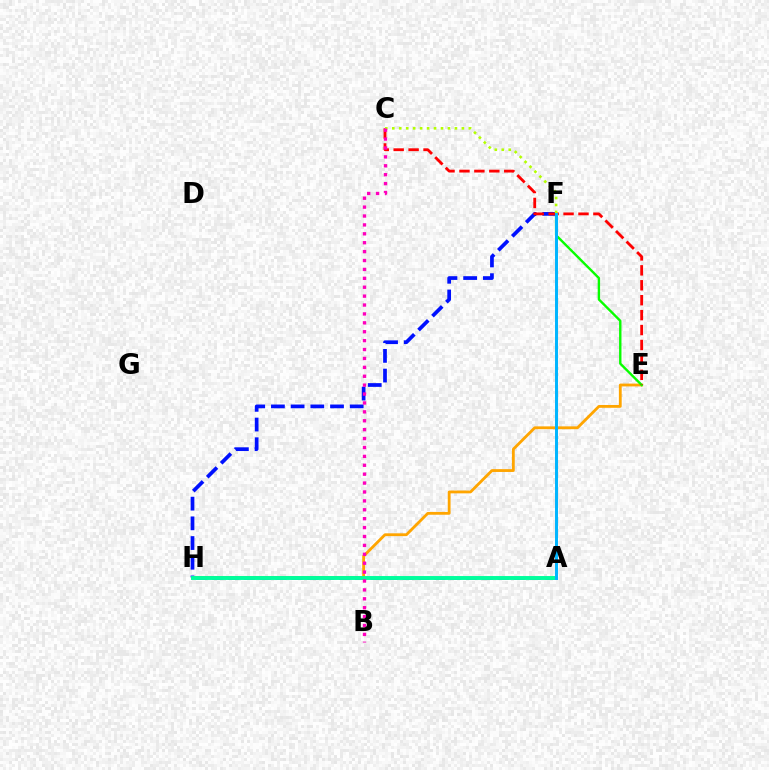{('E', 'H'): [{'color': '#ffa500', 'line_style': 'solid', 'thickness': 2.03}], ('F', 'H'): [{'color': '#0010ff', 'line_style': 'dashed', 'thickness': 2.68}], ('E', 'F'): [{'color': '#08ff00', 'line_style': 'solid', 'thickness': 1.72}], ('C', 'E'): [{'color': '#ff0000', 'line_style': 'dashed', 'thickness': 2.03}], ('A', 'H'): [{'color': '#9b00ff', 'line_style': 'dashed', 'thickness': 2.16}, {'color': '#00ff9d', 'line_style': 'solid', 'thickness': 2.82}], ('C', 'F'): [{'color': '#b3ff00', 'line_style': 'dotted', 'thickness': 1.89}], ('B', 'C'): [{'color': '#ff00bd', 'line_style': 'dotted', 'thickness': 2.42}], ('A', 'F'): [{'color': '#00b5ff', 'line_style': 'solid', 'thickness': 2.14}]}